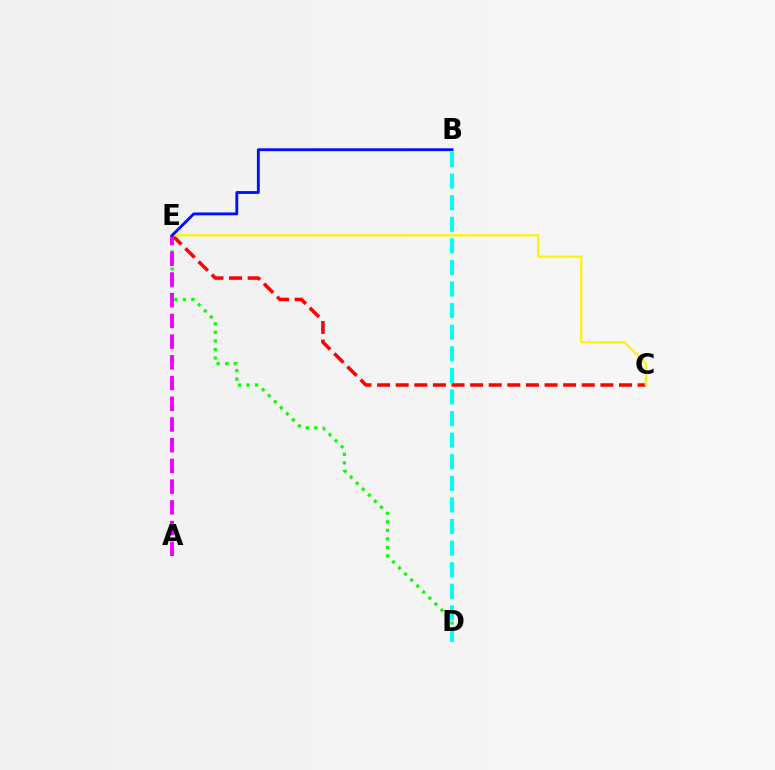{('D', 'E'): [{'color': '#08ff00', 'line_style': 'dotted', 'thickness': 2.32}], ('B', 'D'): [{'color': '#00fff6', 'line_style': 'dashed', 'thickness': 2.93}], ('C', 'E'): [{'color': '#ff0000', 'line_style': 'dashed', 'thickness': 2.53}, {'color': '#fcf500', 'line_style': 'solid', 'thickness': 1.59}], ('A', 'E'): [{'color': '#ee00ff', 'line_style': 'dashed', 'thickness': 2.81}], ('B', 'E'): [{'color': '#0010ff', 'line_style': 'solid', 'thickness': 2.06}]}